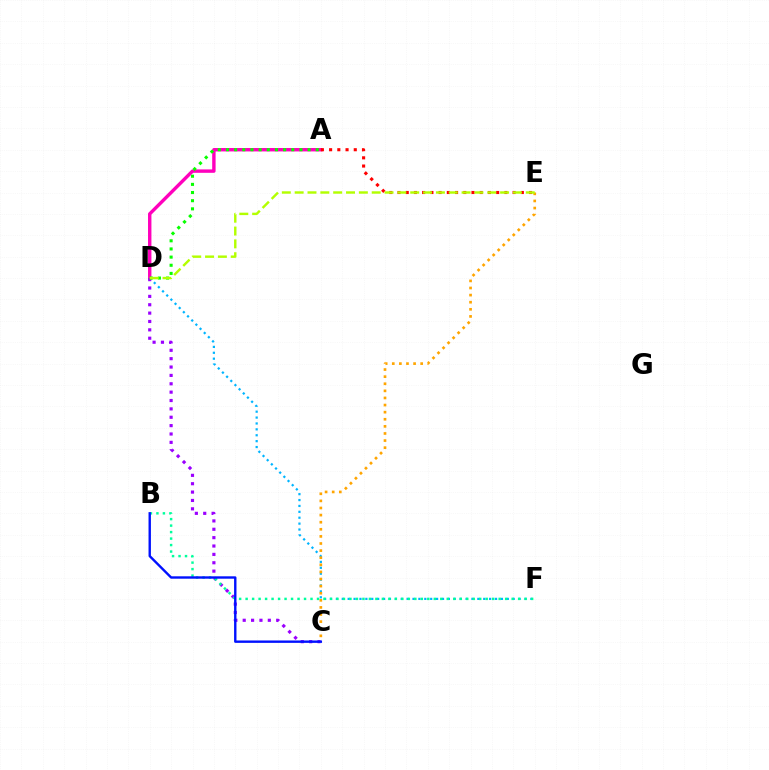{('D', 'F'): [{'color': '#00b5ff', 'line_style': 'dotted', 'thickness': 1.6}], ('A', 'D'): [{'color': '#ff00bd', 'line_style': 'solid', 'thickness': 2.45}, {'color': '#08ff00', 'line_style': 'dotted', 'thickness': 2.22}], ('C', 'D'): [{'color': '#9b00ff', 'line_style': 'dotted', 'thickness': 2.27}], ('B', 'F'): [{'color': '#00ff9d', 'line_style': 'dotted', 'thickness': 1.76}], ('A', 'E'): [{'color': '#ff0000', 'line_style': 'dotted', 'thickness': 2.23}], ('C', 'E'): [{'color': '#ffa500', 'line_style': 'dotted', 'thickness': 1.93}], ('D', 'E'): [{'color': '#b3ff00', 'line_style': 'dashed', 'thickness': 1.74}], ('B', 'C'): [{'color': '#0010ff', 'line_style': 'solid', 'thickness': 1.72}]}